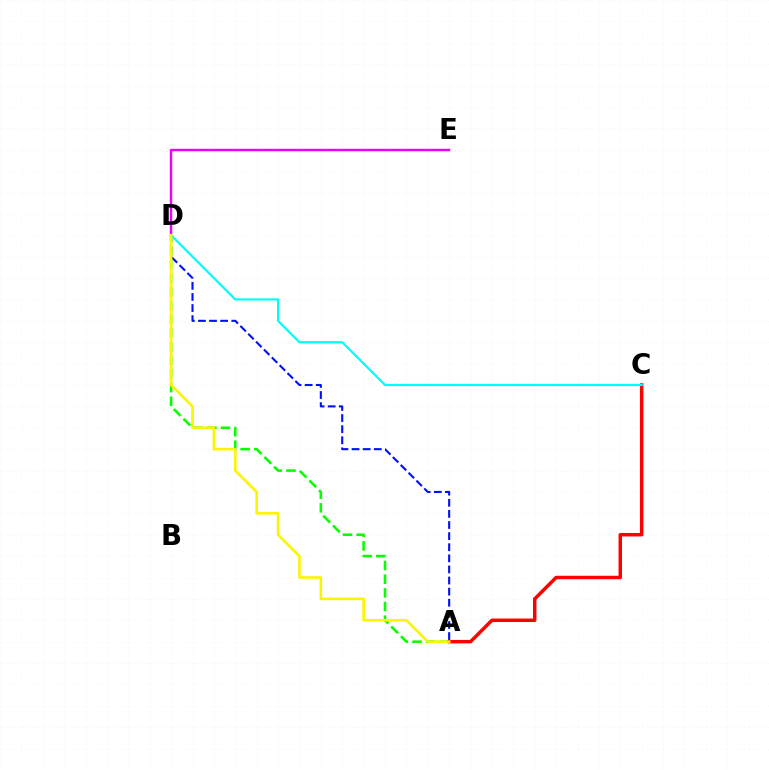{('A', 'D'): [{'color': '#0010ff', 'line_style': 'dashed', 'thickness': 1.51}, {'color': '#08ff00', 'line_style': 'dashed', 'thickness': 1.86}, {'color': '#fcf500', 'line_style': 'solid', 'thickness': 1.88}], ('D', 'E'): [{'color': '#ee00ff', 'line_style': 'solid', 'thickness': 1.74}], ('A', 'C'): [{'color': '#ff0000', 'line_style': 'solid', 'thickness': 2.5}], ('C', 'D'): [{'color': '#00fff6', 'line_style': 'solid', 'thickness': 1.59}]}